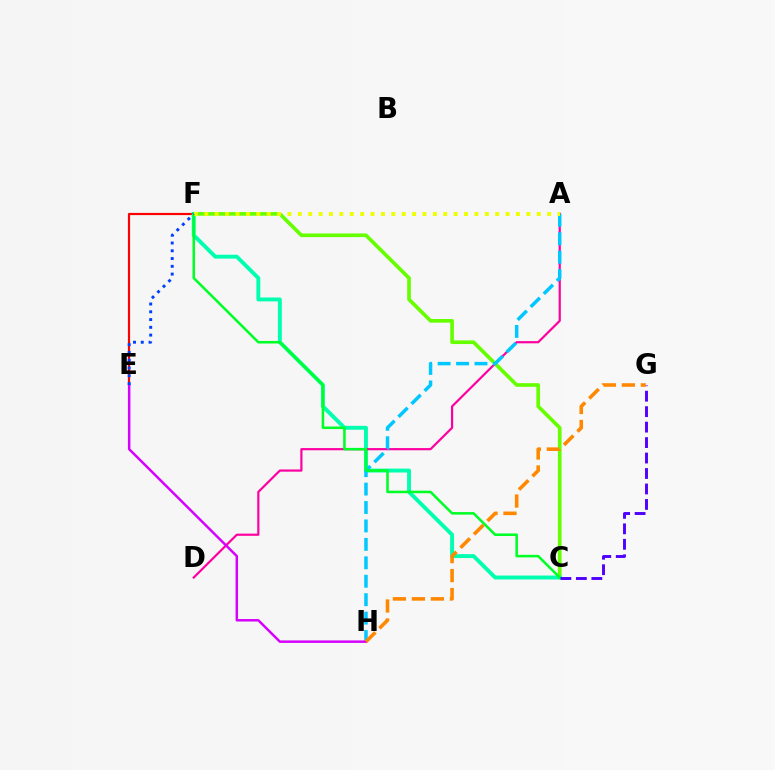{('E', 'F'): [{'color': '#ff0000', 'line_style': 'solid', 'thickness': 1.57}, {'color': '#003fff', 'line_style': 'dotted', 'thickness': 2.11}], ('C', 'F'): [{'color': '#66ff00', 'line_style': 'solid', 'thickness': 2.64}, {'color': '#00ffaf', 'line_style': 'solid', 'thickness': 2.81}, {'color': '#00ff27', 'line_style': 'solid', 'thickness': 1.84}], ('A', 'D'): [{'color': '#ff00a0', 'line_style': 'solid', 'thickness': 1.58}], ('A', 'H'): [{'color': '#00c7ff', 'line_style': 'dashed', 'thickness': 2.5}], ('A', 'F'): [{'color': '#eeff00', 'line_style': 'dotted', 'thickness': 2.82}], ('C', 'G'): [{'color': '#4f00ff', 'line_style': 'dashed', 'thickness': 2.1}], ('E', 'H'): [{'color': '#d600ff', 'line_style': 'solid', 'thickness': 1.78}], ('G', 'H'): [{'color': '#ff8800', 'line_style': 'dashed', 'thickness': 2.58}]}